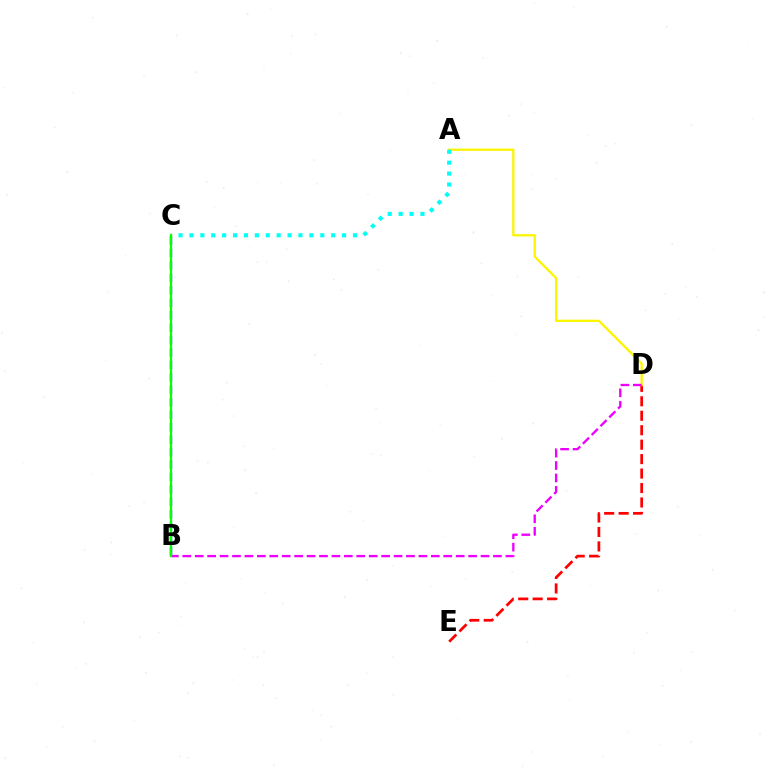{('B', 'C'): [{'color': '#0010ff', 'line_style': 'dashed', 'thickness': 1.69}, {'color': '#08ff00', 'line_style': 'solid', 'thickness': 1.64}], ('D', 'E'): [{'color': '#ff0000', 'line_style': 'dashed', 'thickness': 1.96}], ('A', 'D'): [{'color': '#fcf500', 'line_style': 'solid', 'thickness': 1.65}], ('B', 'D'): [{'color': '#ee00ff', 'line_style': 'dashed', 'thickness': 1.69}], ('A', 'C'): [{'color': '#00fff6', 'line_style': 'dotted', 'thickness': 2.96}]}